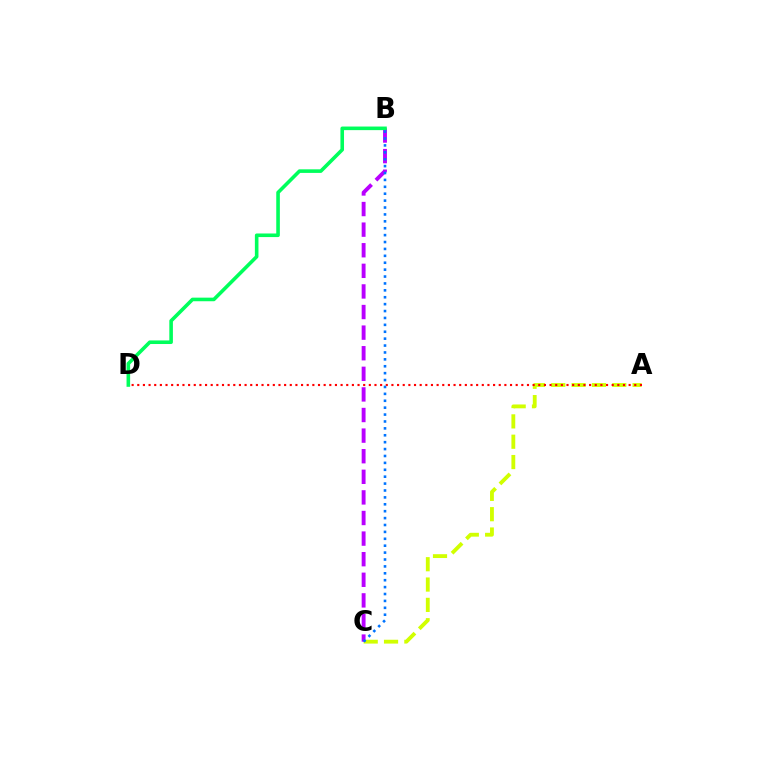{('A', 'C'): [{'color': '#d1ff00', 'line_style': 'dashed', 'thickness': 2.76}], ('A', 'D'): [{'color': '#ff0000', 'line_style': 'dotted', 'thickness': 1.53}], ('B', 'C'): [{'color': '#b900ff', 'line_style': 'dashed', 'thickness': 2.8}, {'color': '#0074ff', 'line_style': 'dotted', 'thickness': 1.88}], ('B', 'D'): [{'color': '#00ff5c', 'line_style': 'solid', 'thickness': 2.59}]}